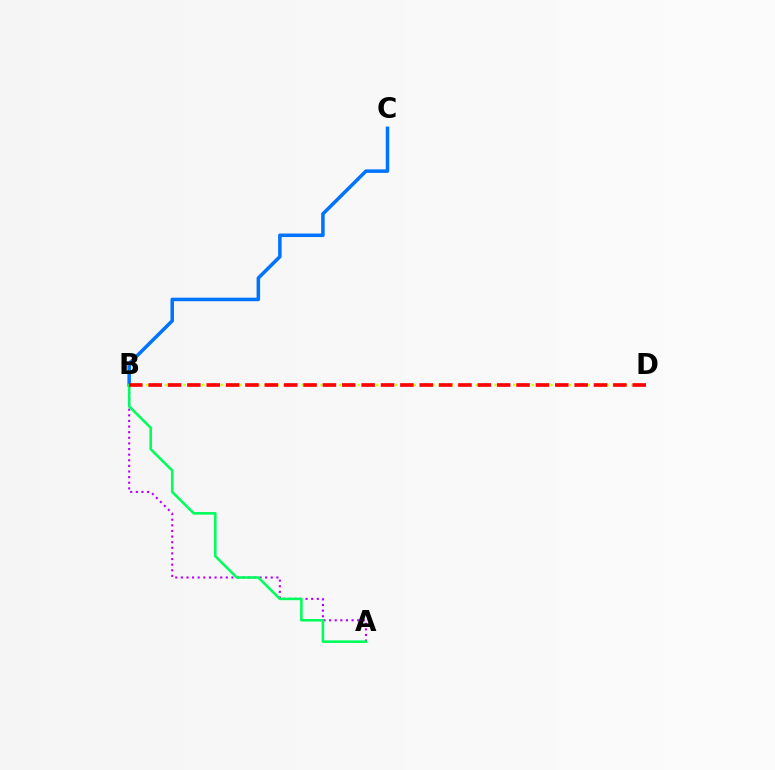{('A', 'B'): [{'color': '#b900ff', 'line_style': 'dotted', 'thickness': 1.53}, {'color': '#00ff5c', 'line_style': 'solid', 'thickness': 1.86}], ('B', 'D'): [{'color': '#d1ff00', 'line_style': 'dotted', 'thickness': 1.69}, {'color': '#ff0000', 'line_style': 'dashed', 'thickness': 2.63}], ('B', 'C'): [{'color': '#0074ff', 'line_style': 'solid', 'thickness': 2.54}]}